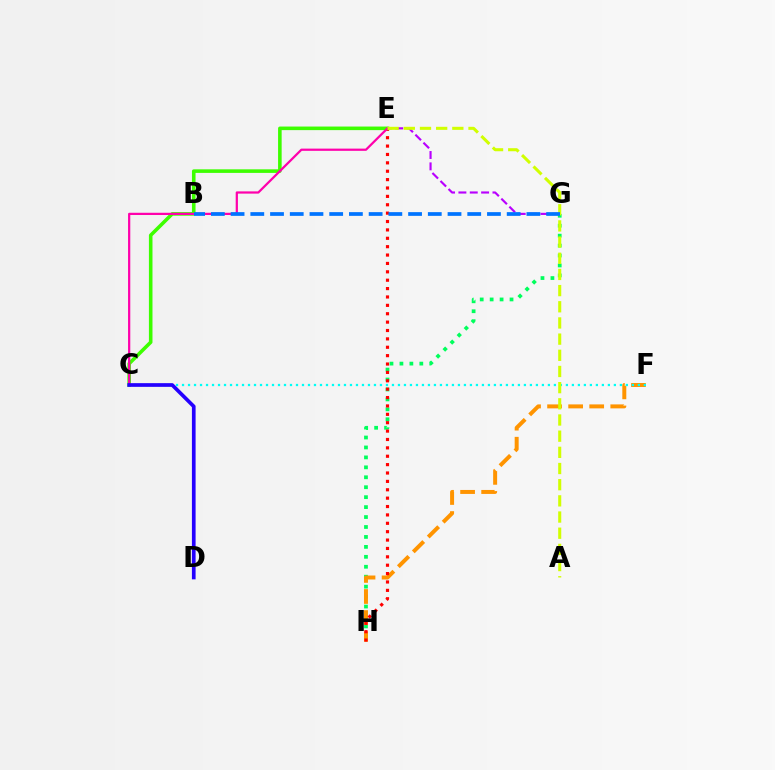{('G', 'H'): [{'color': '#00ff5c', 'line_style': 'dotted', 'thickness': 2.7}], ('F', 'H'): [{'color': '#ff9400', 'line_style': 'dashed', 'thickness': 2.86}], ('E', 'H'): [{'color': '#ff0000', 'line_style': 'dotted', 'thickness': 2.28}], ('E', 'G'): [{'color': '#b900ff', 'line_style': 'dashed', 'thickness': 1.54}], ('C', 'F'): [{'color': '#00fff6', 'line_style': 'dotted', 'thickness': 1.63}], ('C', 'E'): [{'color': '#3dff00', 'line_style': 'solid', 'thickness': 2.57}, {'color': '#ff00ac', 'line_style': 'solid', 'thickness': 1.61}], ('C', 'D'): [{'color': '#2500ff', 'line_style': 'solid', 'thickness': 2.65}], ('A', 'E'): [{'color': '#d1ff00', 'line_style': 'dashed', 'thickness': 2.2}], ('B', 'G'): [{'color': '#0074ff', 'line_style': 'dashed', 'thickness': 2.68}]}